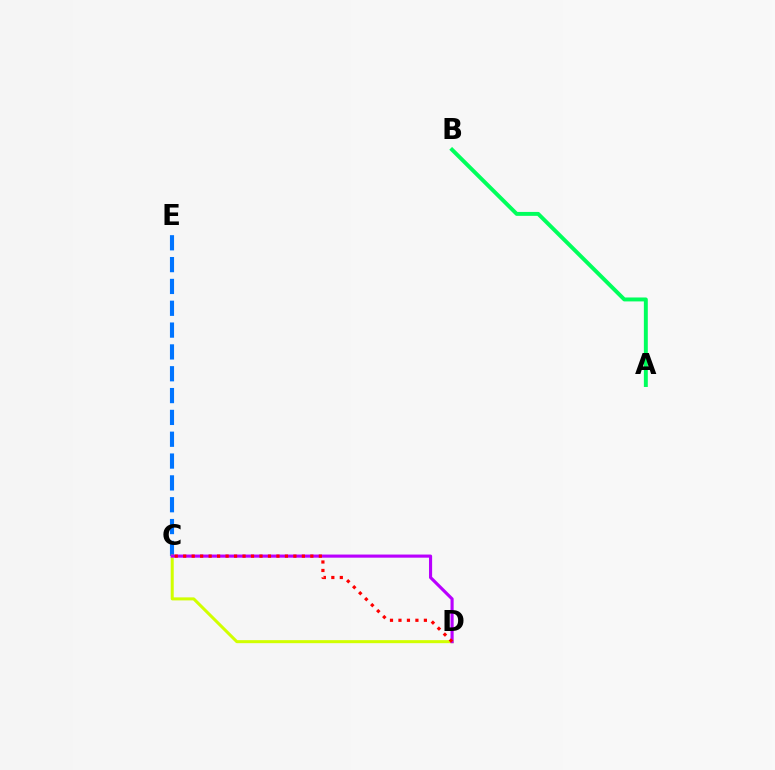{('C', 'E'): [{'color': '#0074ff', 'line_style': 'dashed', 'thickness': 2.97}], ('C', 'D'): [{'color': '#d1ff00', 'line_style': 'solid', 'thickness': 2.17}, {'color': '#b900ff', 'line_style': 'solid', 'thickness': 2.25}, {'color': '#ff0000', 'line_style': 'dotted', 'thickness': 2.3}], ('A', 'B'): [{'color': '#00ff5c', 'line_style': 'solid', 'thickness': 2.83}]}